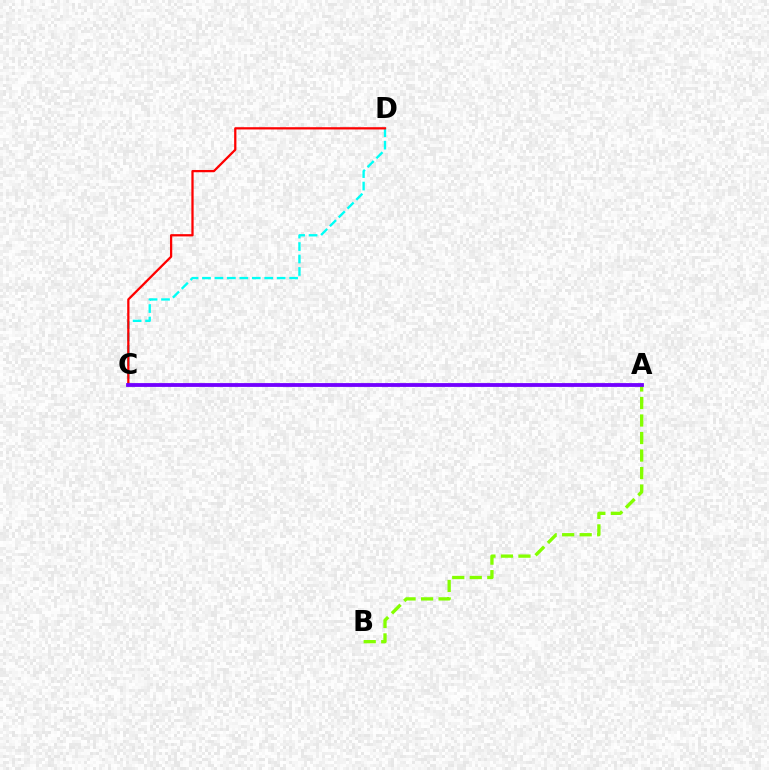{('A', 'B'): [{'color': '#84ff00', 'line_style': 'dashed', 'thickness': 2.38}], ('C', 'D'): [{'color': '#00fff6', 'line_style': 'dashed', 'thickness': 1.69}, {'color': '#ff0000', 'line_style': 'solid', 'thickness': 1.63}], ('A', 'C'): [{'color': '#7200ff', 'line_style': 'solid', 'thickness': 2.74}]}